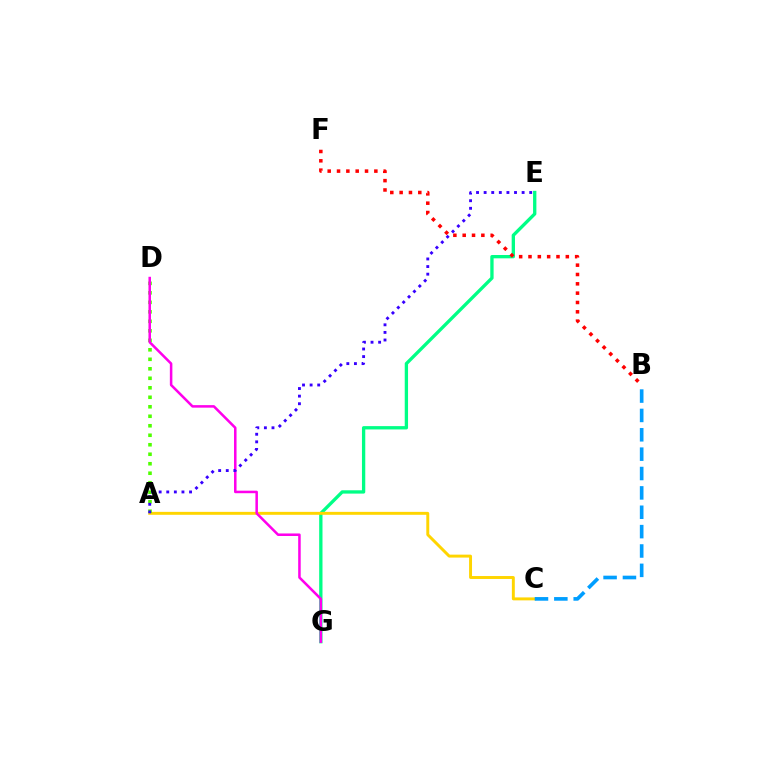{('E', 'G'): [{'color': '#00ff86', 'line_style': 'solid', 'thickness': 2.39}], ('A', 'C'): [{'color': '#ffd500', 'line_style': 'solid', 'thickness': 2.12}], ('A', 'D'): [{'color': '#4fff00', 'line_style': 'dotted', 'thickness': 2.58}], ('B', 'C'): [{'color': '#009eff', 'line_style': 'dashed', 'thickness': 2.63}], ('D', 'G'): [{'color': '#ff00ed', 'line_style': 'solid', 'thickness': 1.82}], ('A', 'E'): [{'color': '#3700ff', 'line_style': 'dotted', 'thickness': 2.06}], ('B', 'F'): [{'color': '#ff0000', 'line_style': 'dotted', 'thickness': 2.54}]}